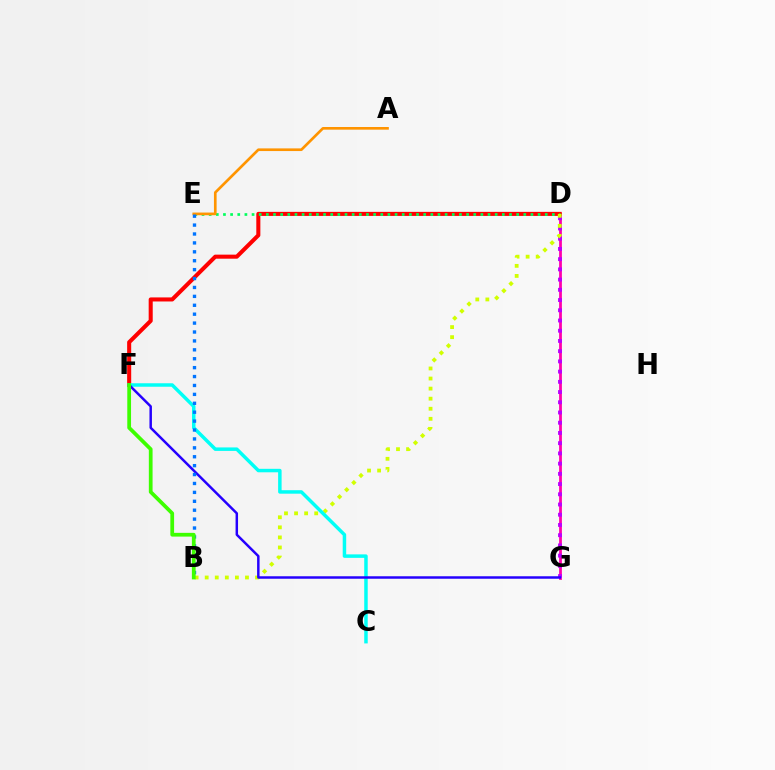{('D', 'G'): [{'color': '#ff00ac', 'line_style': 'solid', 'thickness': 2.0}, {'color': '#b900ff', 'line_style': 'dotted', 'thickness': 2.78}], ('D', 'F'): [{'color': '#ff0000', 'line_style': 'solid', 'thickness': 2.92}], ('D', 'E'): [{'color': '#00ff5c', 'line_style': 'dotted', 'thickness': 1.94}], ('B', 'D'): [{'color': '#d1ff00', 'line_style': 'dotted', 'thickness': 2.74}], ('A', 'E'): [{'color': '#ff9400', 'line_style': 'solid', 'thickness': 1.92}], ('C', 'F'): [{'color': '#00fff6', 'line_style': 'solid', 'thickness': 2.5}], ('F', 'G'): [{'color': '#2500ff', 'line_style': 'solid', 'thickness': 1.78}], ('B', 'E'): [{'color': '#0074ff', 'line_style': 'dotted', 'thickness': 2.42}], ('B', 'F'): [{'color': '#3dff00', 'line_style': 'solid', 'thickness': 2.7}]}